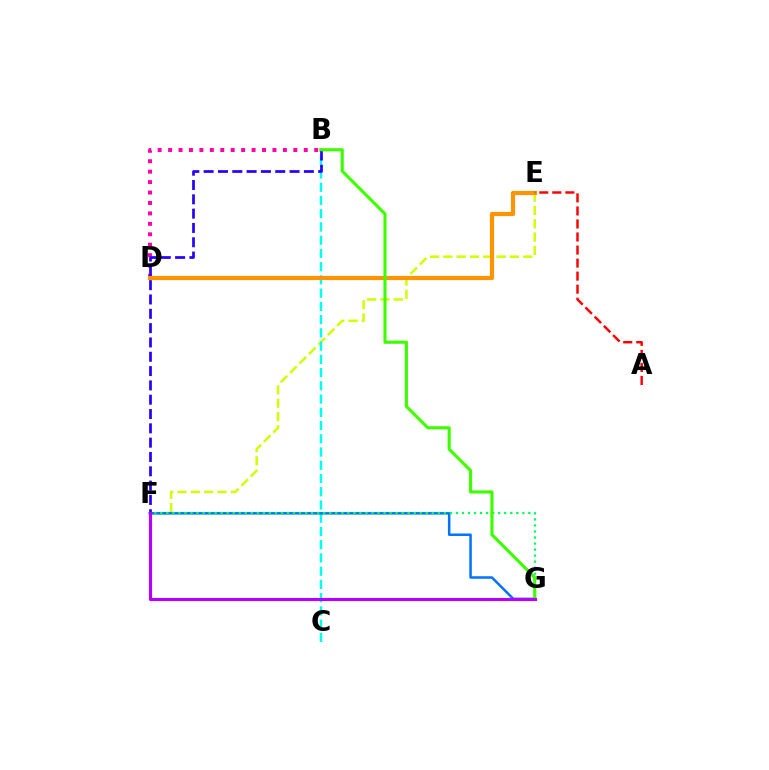{('E', 'F'): [{'color': '#d1ff00', 'line_style': 'dashed', 'thickness': 1.81}], ('B', 'C'): [{'color': '#00fff6', 'line_style': 'dashed', 'thickness': 1.8}], ('B', 'D'): [{'color': '#ff00ac', 'line_style': 'dotted', 'thickness': 2.84}], ('F', 'G'): [{'color': '#0074ff', 'line_style': 'solid', 'thickness': 1.8}, {'color': '#00ff5c', 'line_style': 'dotted', 'thickness': 1.64}, {'color': '#b900ff', 'line_style': 'solid', 'thickness': 2.24}], ('D', 'E'): [{'color': '#ff9400', 'line_style': 'solid', 'thickness': 3.0}], ('B', 'F'): [{'color': '#2500ff', 'line_style': 'dashed', 'thickness': 1.95}], ('A', 'E'): [{'color': '#ff0000', 'line_style': 'dashed', 'thickness': 1.77}], ('B', 'G'): [{'color': '#3dff00', 'line_style': 'solid', 'thickness': 2.24}]}